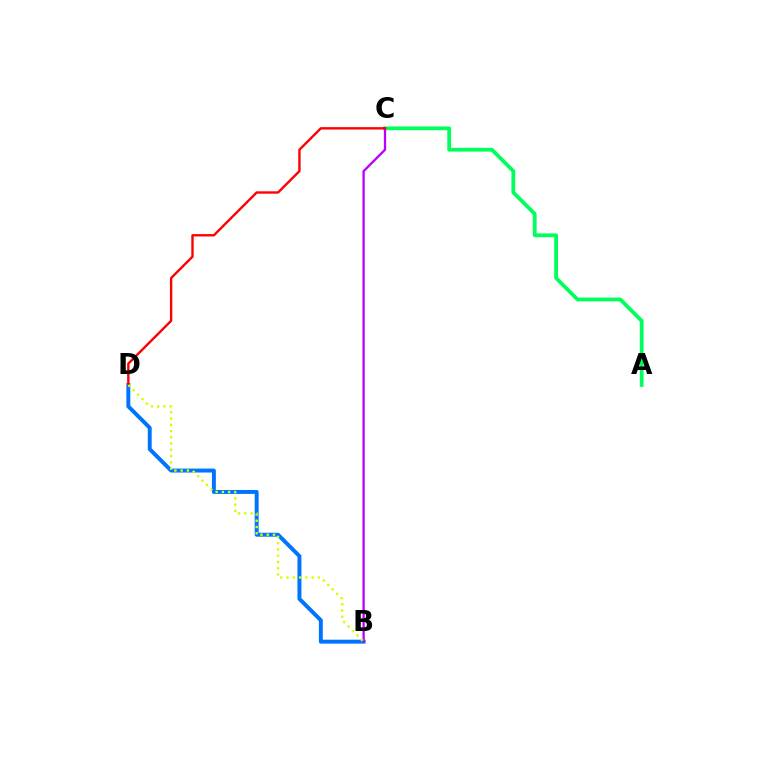{('B', 'D'): [{'color': '#0074ff', 'line_style': 'solid', 'thickness': 2.84}, {'color': '#d1ff00', 'line_style': 'dotted', 'thickness': 1.7}], ('A', 'C'): [{'color': '#00ff5c', 'line_style': 'solid', 'thickness': 2.72}], ('B', 'C'): [{'color': '#b900ff', 'line_style': 'solid', 'thickness': 1.65}], ('C', 'D'): [{'color': '#ff0000', 'line_style': 'solid', 'thickness': 1.71}]}